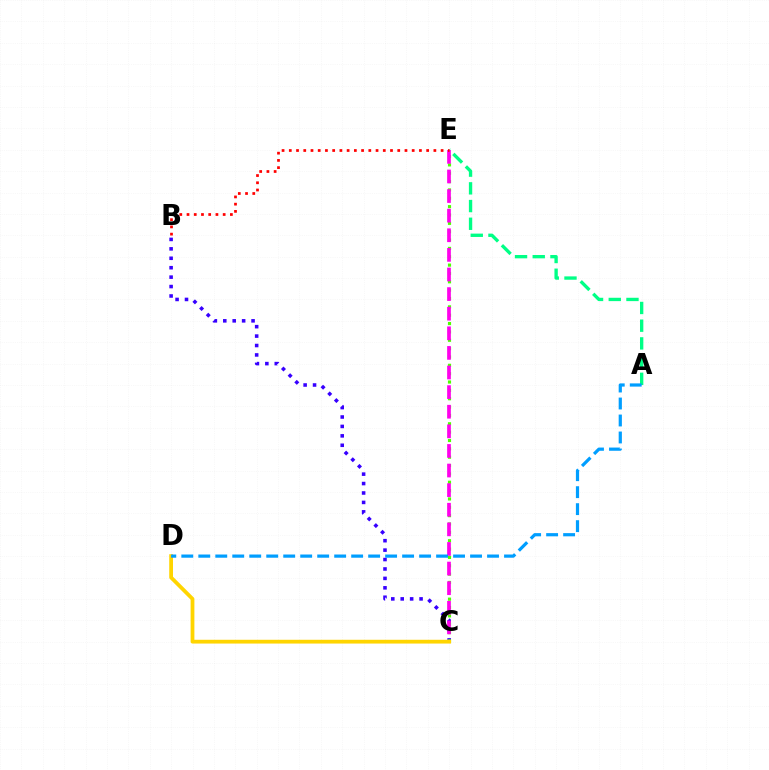{('B', 'C'): [{'color': '#3700ff', 'line_style': 'dotted', 'thickness': 2.56}], ('C', 'E'): [{'color': '#4fff00', 'line_style': 'dotted', 'thickness': 2.27}, {'color': '#ff00ed', 'line_style': 'dashed', 'thickness': 2.66}], ('A', 'E'): [{'color': '#00ff86', 'line_style': 'dashed', 'thickness': 2.41}], ('C', 'D'): [{'color': '#ffd500', 'line_style': 'solid', 'thickness': 2.72}], ('B', 'E'): [{'color': '#ff0000', 'line_style': 'dotted', 'thickness': 1.96}], ('A', 'D'): [{'color': '#009eff', 'line_style': 'dashed', 'thickness': 2.31}]}